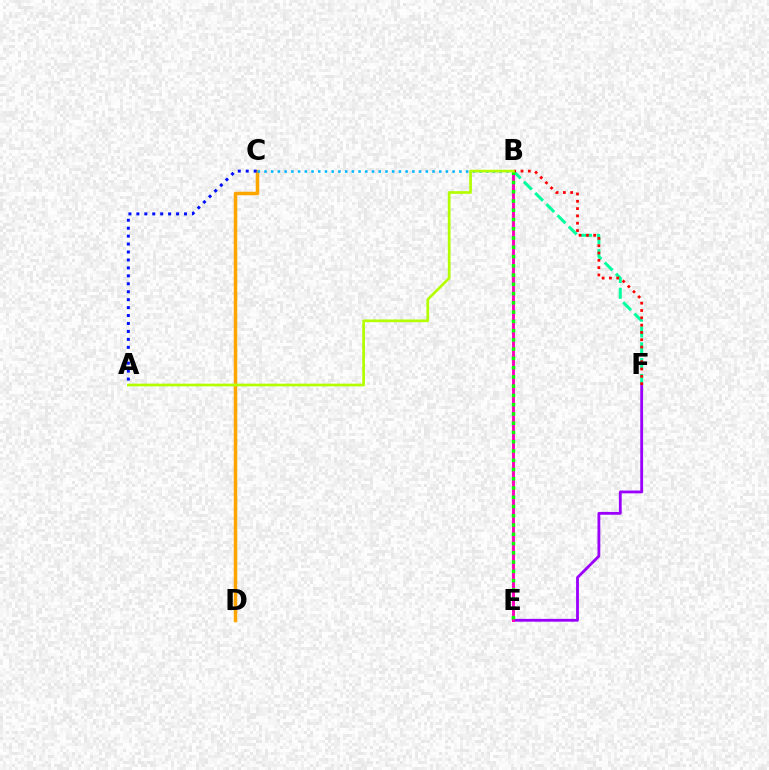{('C', 'D'): [{'color': '#ffa500', 'line_style': 'solid', 'thickness': 2.52}], ('E', 'F'): [{'color': '#9b00ff', 'line_style': 'solid', 'thickness': 2.03}], ('B', 'C'): [{'color': '#00b5ff', 'line_style': 'dotted', 'thickness': 1.83}], ('B', 'E'): [{'color': '#ff00bd', 'line_style': 'solid', 'thickness': 2.11}, {'color': '#08ff00', 'line_style': 'dotted', 'thickness': 2.52}], ('B', 'F'): [{'color': '#00ff9d', 'line_style': 'dashed', 'thickness': 2.15}, {'color': '#ff0000', 'line_style': 'dotted', 'thickness': 1.99}], ('A', 'C'): [{'color': '#0010ff', 'line_style': 'dotted', 'thickness': 2.16}], ('A', 'B'): [{'color': '#b3ff00', 'line_style': 'solid', 'thickness': 1.95}]}